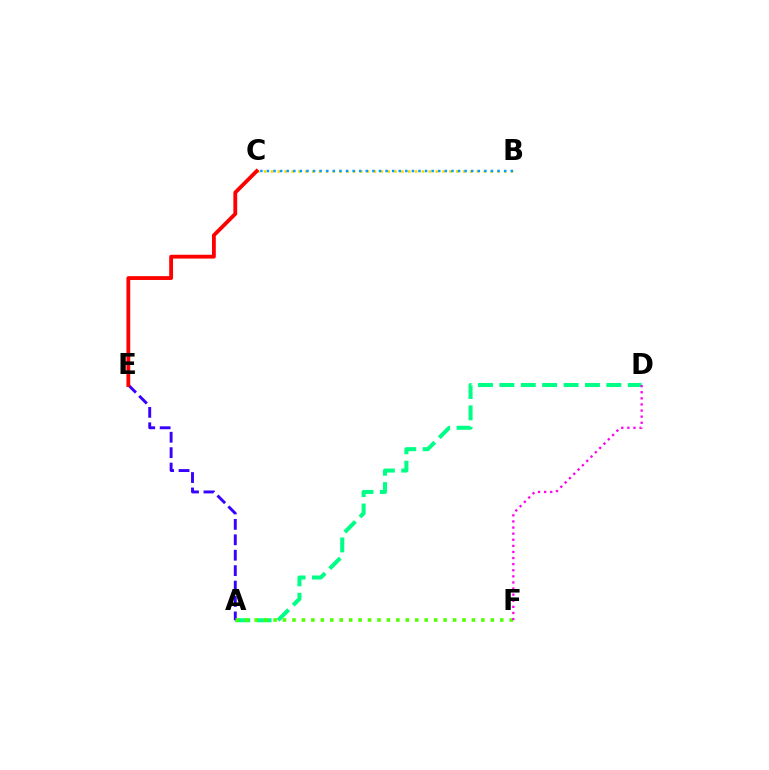{('A', 'D'): [{'color': '#00ff86', 'line_style': 'dashed', 'thickness': 2.91}], ('A', 'E'): [{'color': '#3700ff', 'line_style': 'dashed', 'thickness': 2.09}], ('B', 'C'): [{'color': '#ffd500', 'line_style': 'dotted', 'thickness': 1.86}, {'color': '#009eff', 'line_style': 'dotted', 'thickness': 1.79}], ('A', 'F'): [{'color': '#4fff00', 'line_style': 'dotted', 'thickness': 2.57}], ('C', 'E'): [{'color': '#ff0000', 'line_style': 'solid', 'thickness': 2.75}], ('D', 'F'): [{'color': '#ff00ed', 'line_style': 'dotted', 'thickness': 1.66}]}